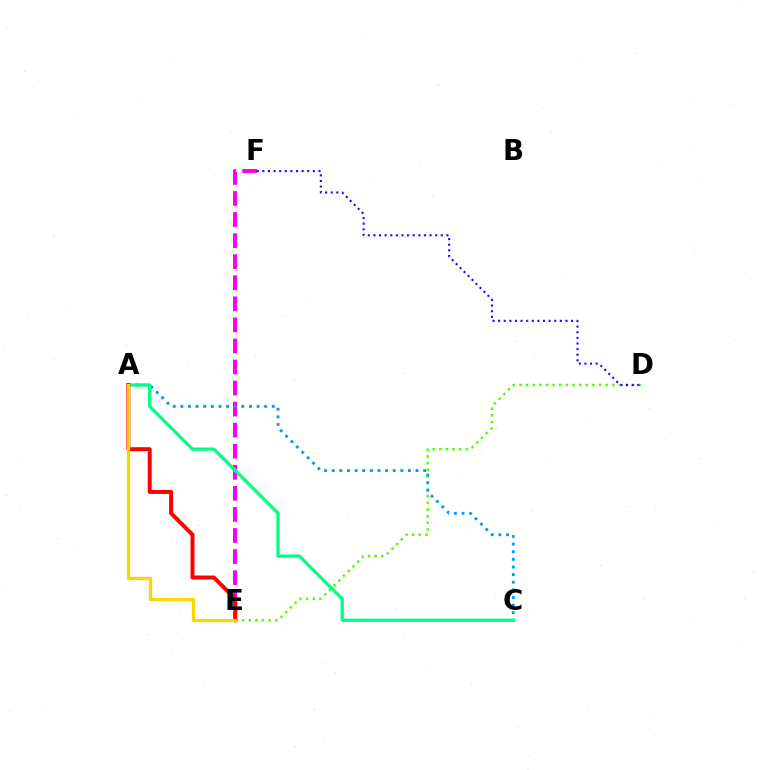{('E', 'F'): [{'color': '#ff00ed', 'line_style': 'dashed', 'thickness': 2.86}], ('D', 'E'): [{'color': '#4fff00', 'line_style': 'dotted', 'thickness': 1.8}], ('A', 'C'): [{'color': '#009eff', 'line_style': 'dotted', 'thickness': 2.07}, {'color': '#00ff86', 'line_style': 'solid', 'thickness': 2.4}], ('D', 'F'): [{'color': '#3700ff', 'line_style': 'dotted', 'thickness': 1.52}], ('A', 'E'): [{'color': '#ff0000', 'line_style': 'solid', 'thickness': 2.86}, {'color': '#ffd500', 'line_style': 'solid', 'thickness': 2.35}]}